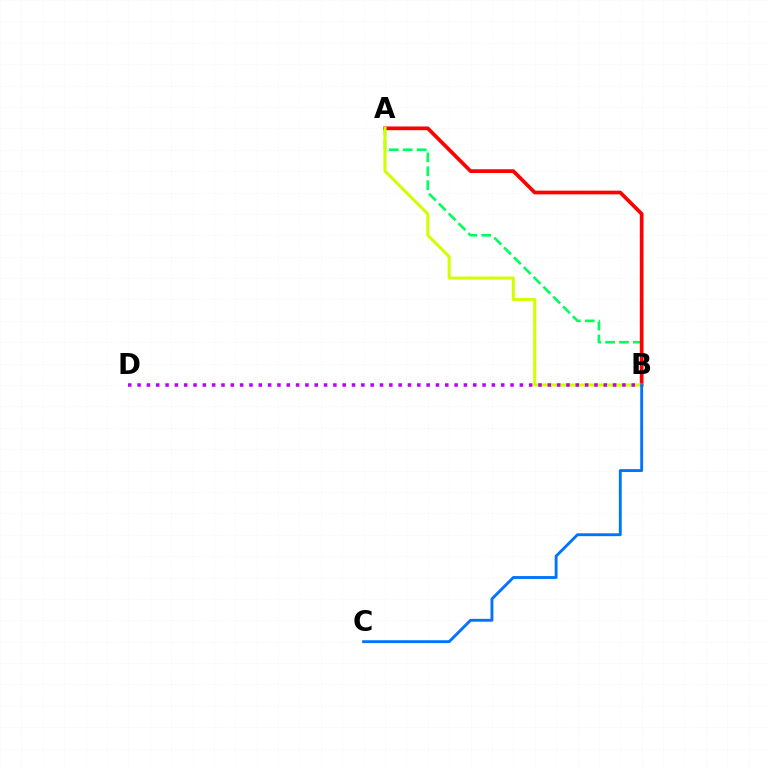{('A', 'B'): [{'color': '#00ff5c', 'line_style': 'dashed', 'thickness': 1.89}, {'color': '#ff0000', 'line_style': 'solid', 'thickness': 2.67}, {'color': '#d1ff00', 'line_style': 'solid', 'thickness': 2.2}], ('B', 'D'): [{'color': '#b900ff', 'line_style': 'dotted', 'thickness': 2.53}], ('B', 'C'): [{'color': '#0074ff', 'line_style': 'solid', 'thickness': 2.07}]}